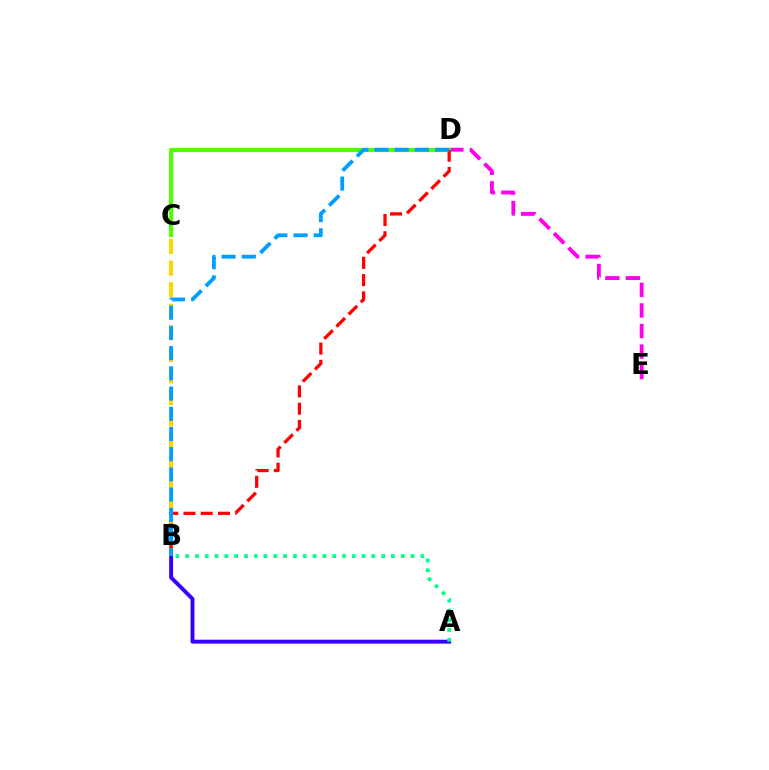{('D', 'E'): [{'color': '#ff00ed', 'line_style': 'dashed', 'thickness': 2.79}], ('A', 'B'): [{'color': '#3700ff', 'line_style': 'solid', 'thickness': 2.82}, {'color': '#00ff86', 'line_style': 'dotted', 'thickness': 2.66}], ('B', 'C'): [{'color': '#ffd500', 'line_style': 'dashed', 'thickness': 2.93}], ('C', 'D'): [{'color': '#4fff00', 'line_style': 'solid', 'thickness': 3.0}], ('B', 'D'): [{'color': '#ff0000', 'line_style': 'dashed', 'thickness': 2.34}, {'color': '#009eff', 'line_style': 'dashed', 'thickness': 2.74}]}